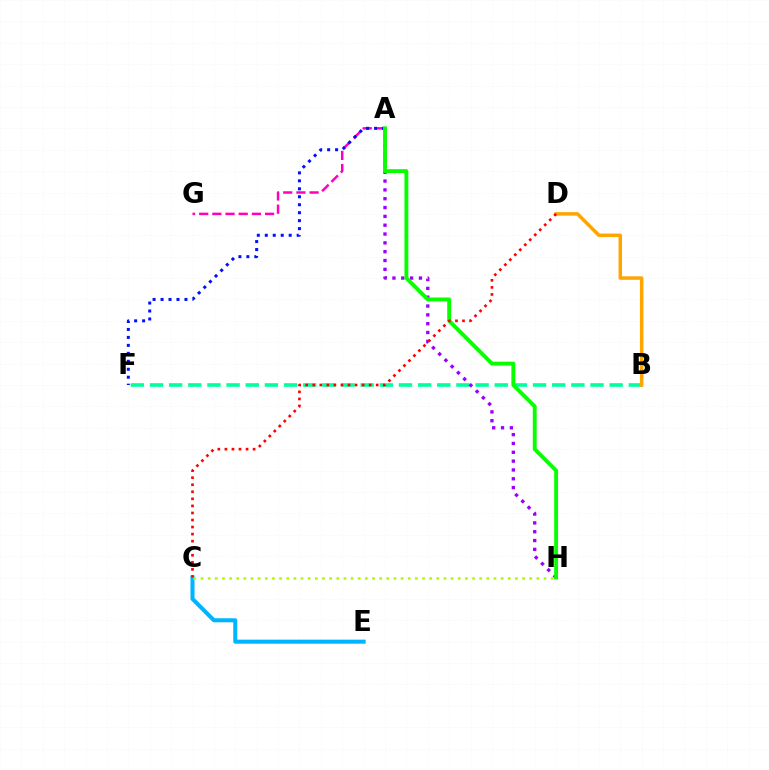{('B', 'F'): [{'color': '#00ff9d', 'line_style': 'dashed', 'thickness': 2.6}], ('A', 'G'): [{'color': '#ff00bd', 'line_style': 'dashed', 'thickness': 1.79}], ('A', 'F'): [{'color': '#0010ff', 'line_style': 'dotted', 'thickness': 2.16}], ('C', 'E'): [{'color': '#00b5ff', 'line_style': 'solid', 'thickness': 2.92}], ('A', 'H'): [{'color': '#9b00ff', 'line_style': 'dotted', 'thickness': 2.4}, {'color': '#08ff00', 'line_style': 'solid', 'thickness': 2.79}], ('B', 'D'): [{'color': '#ffa500', 'line_style': 'solid', 'thickness': 2.51}], ('C', 'H'): [{'color': '#b3ff00', 'line_style': 'dotted', 'thickness': 1.94}], ('C', 'D'): [{'color': '#ff0000', 'line_style': 'dotted', 'thickness': 1.92}]}